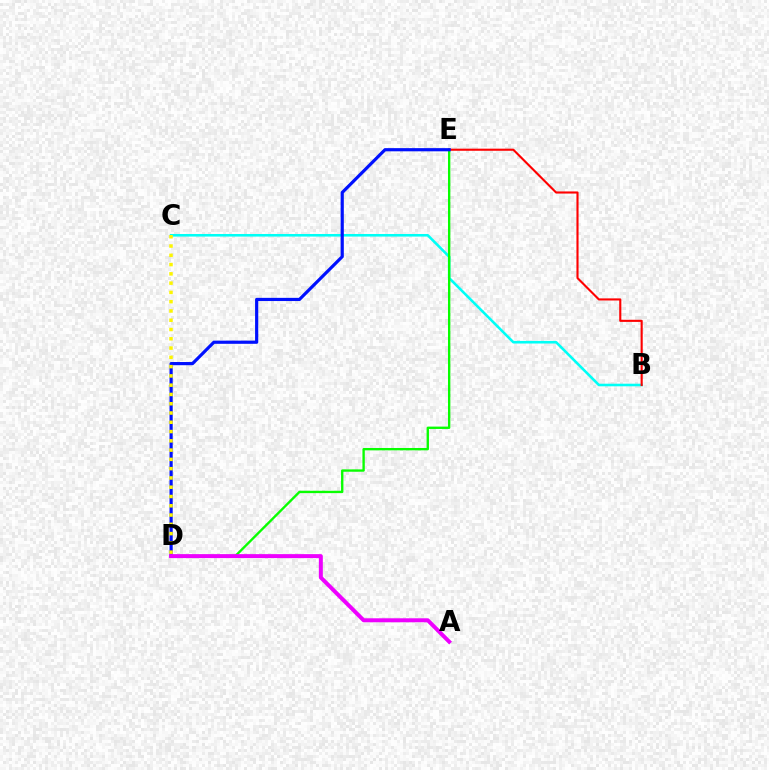{('B', 'C'): [{'color': '#00fff6', 'line_style': 'solid', 'thickness': 1.86}], ('D', 'E'): [{'color': '#08ff00', 'line_style': 'solid', 'thickness': 1.7}, {'color': '#0010ff', 'line_style': 'solid', 'thickness': 2.29}], ('B', 'E'): [{'color': '#ff0000', 'line_style': 'solid', 'thickness': 1.52}], ('A', 'D'): [{'color': '#ee00ff', 'line_style': 'solid', 'thickness': 2.86}], ('C', 'D'): [{'color': '#fcf500', 'line_style': 'dotted', 'thickness': 2.52}]}